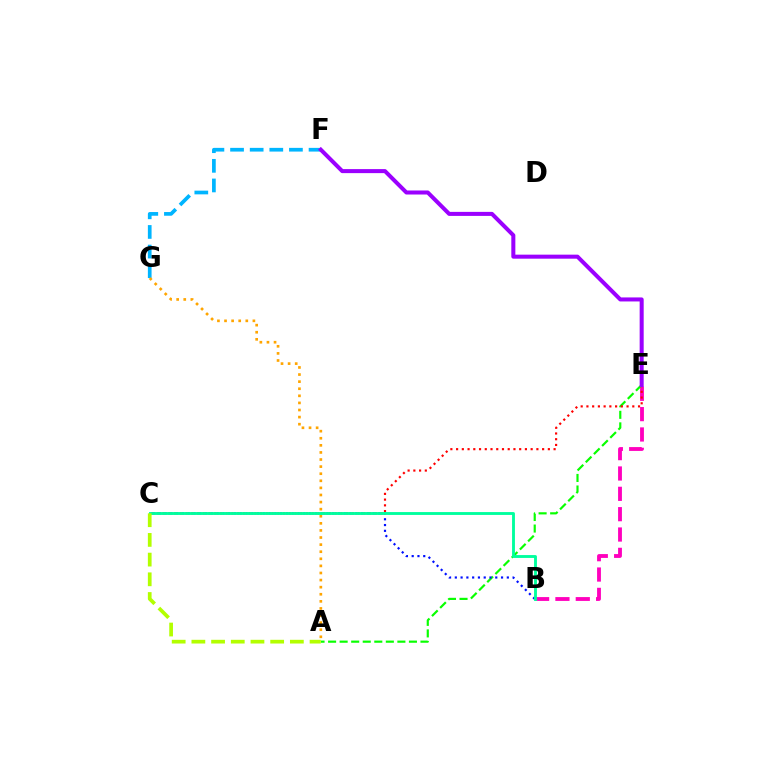{('B', 'E'): [{'color': '#ff00bd', 'line_style': 'dashed', 'thickness': 2.76}], ('A', 'E'): [{'color': '#08ff00', 'line_style': 'dashed', 'thickness': 1.57}], ('F', 'G'): [{'color': '#00b5ff', 'line_style': 'dashed', 'thickness': 2.67}], ('A', 'G'): [{'color': '#ffa500', 'line_style': 'dotted', 'thickness': 1.93}], ('B', 'C'): [{'color': '#0010ff', 'line_style': 'dotted', 'thickness': 1.57}, {'color': '#00ff9d', 'line_style': 'solid', 'thickness': 2.07}], ('C', 'E'): [{'color': '#ff0000', 'line_style': 'dotted', 'thickness': 1.56}], ('A', 'C'): [{'color': '#b3ff00', 'line_style': 'dashed', 'thickness': 2.68}], ('E', 'F'): [{'color': '#9b00ff', 'line_style': 'solid', 'thickness': 2.9}]}